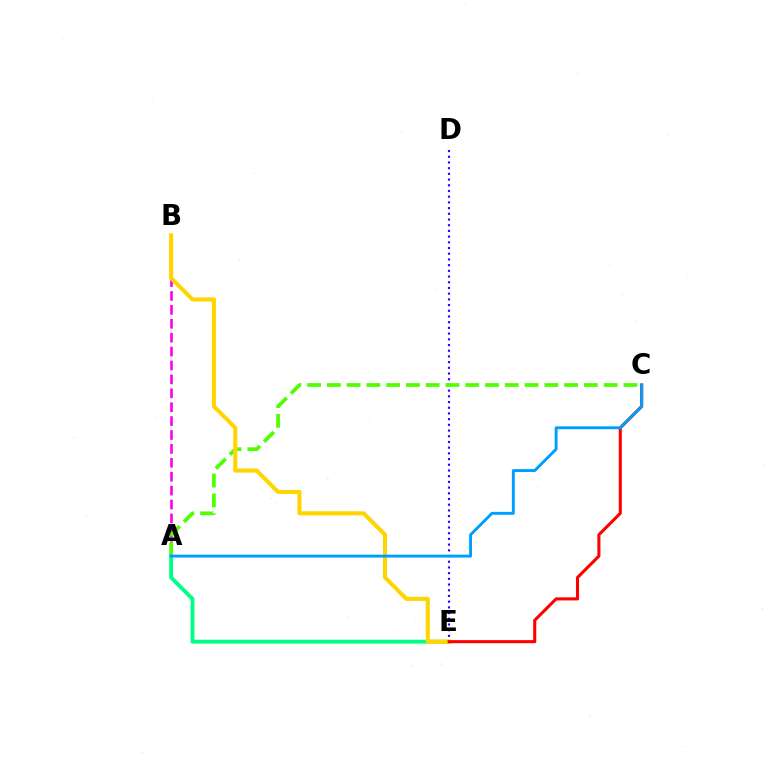{('D', 'E'): [{'color': '#3700ff', 'line_style': 'dotted', 'thickness': 1.55}], ('A', 'B'): [{'color': '#ff00ed', 'line_style': 'dashed', 'thickness': 1.89}], ('A', 'C'): [{'color': '#4fff00', 'line_style': 'dashed', 'thickness': 2.69}, {'color': '#009eff', 'line_style': 'solid', 'thickness': 2.1}], ('A', 'E'): [{'color': '#00ff86', 'line_style': 'solid', 'thickness': 2.79}], ('B', 'E'): [{'color': '#ffd500', 'line_style': 'solid', 'thickness': 2.94}], ('C', 'E'): [{'color': '#ff0000', 'line_style': 'solid', 'thickness': 2.22}]}